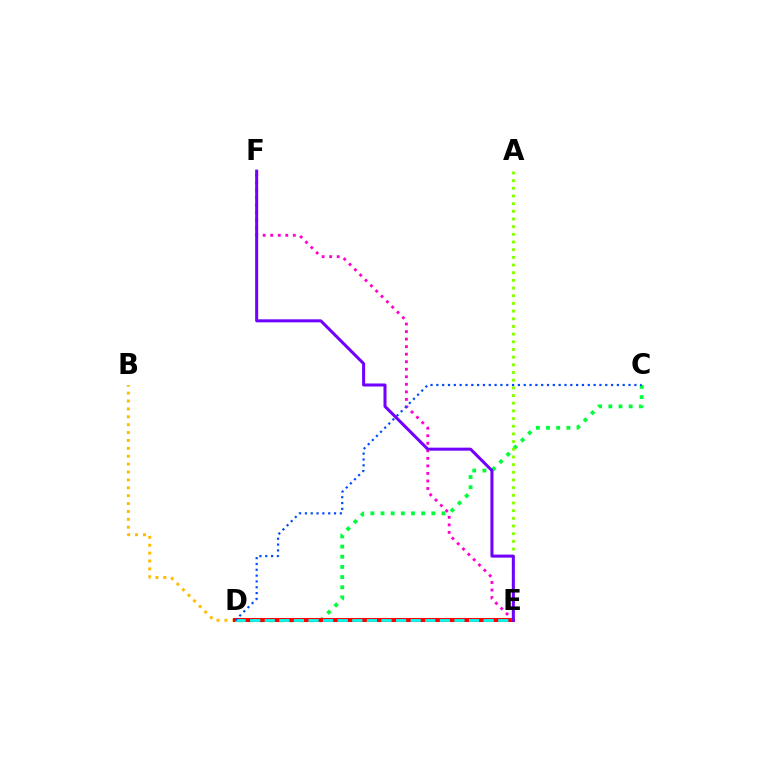{('B', 'D'): [{'color': '#ffbd00', 'line_style': 'dotted', 'thickness': 2.14}], ('C', 'D'): [{'color': '#00ff39', 'line_style': 'dotted', 'thickness': 2.76}, {'color': '#004bff', 'line_style': 'dotted', 'thickness': 1.58}], ('D', 'E'): [{'color': '#ff0000', 'line_style': 'solid', 'thickness': 2.91}, {'color': '#00fff6', 'line_style': 'dashed', 'thickness': 1.98}], ('E', 'F'): [{'color': '#ff00cf', 'line_style': 'dotted', 'thickness': 2.05}, {'color': '#7200ff', 'line_style': 'solid', 'thickness': 2.18}], ('A', 'E'): [{'color': '#84ff00', 'line_style': 'dotted', 'thickness': 2.09}]}